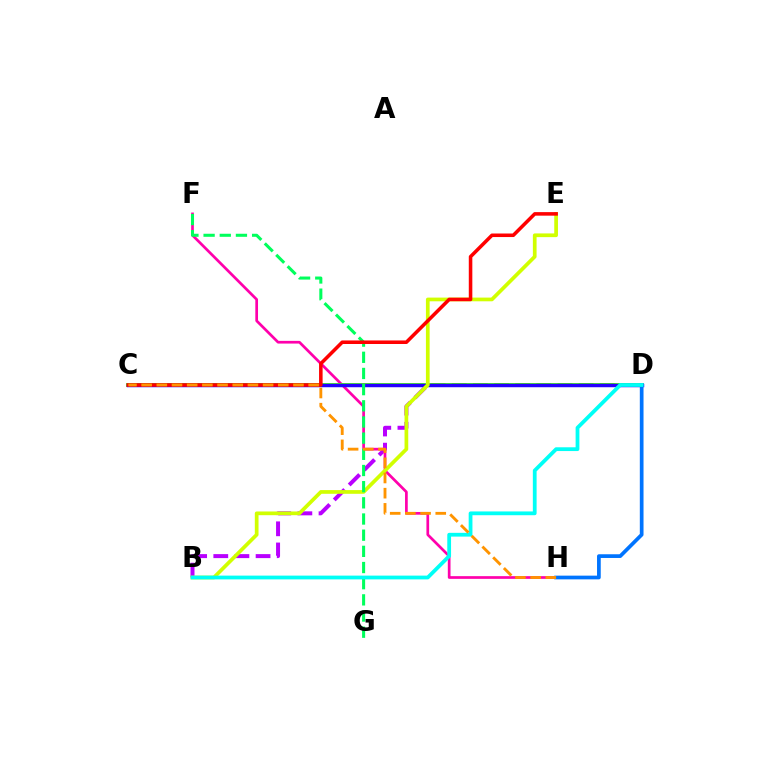{('B', 'D'): [{'color': '#b900ff', 'line_style': 'dashed', 'thickness': 2.87}, {'color': '#00fff6', 'line_style': 'solid', 'thickness': 2.72}], ('F', 'H'): [{'color': '#ff00ac', 'line_style': 'solid', 'thickness': 1.95}], ('C', 'D'): [{'color': '#3dff00', 'line_style': 'solid', 'thickness': 2.73}, {'color': '#2500ff', 'line_style': 'solid', 'thickness': 2.49}], ('B', 'E'): [{'color': '#d1ff00', 'line_style': 'solid', 'thickness': 2.67}], ('F', 'G'): [{'color': '#00ff5c', 'line_style': 'dashed', 'thickness': 2.2}], ('D', 'H'): [{'color': '#0074ff', 'line_style': 'solid', 'thickness': 2.67}], ('C', 'E'): [{'color': '#ff0000', 'line_style': 'solid', 'thickness': 2.55}], ('C', 'H'): [{'color': '#ff9400', 'line_style': 'dashed', 'thickness': 2.06}]}